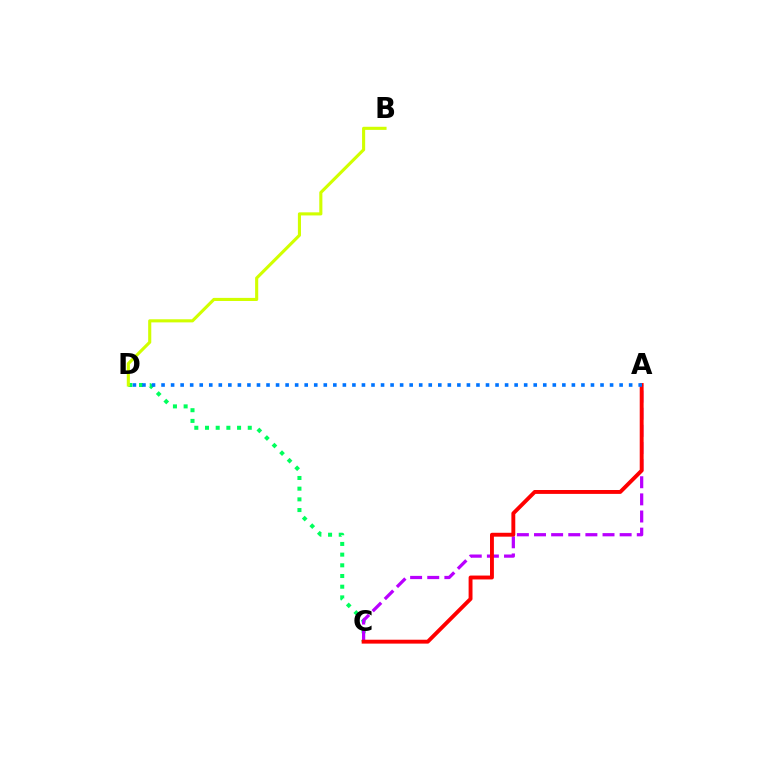{('C', 'D'): [{'color': '#00ff5c', 'line_style': 'dotted', 'thickness': 2.9}], ('A', 'C'): [{'color': '#b900ff', 'line_style': 'dashed', 'thickness': 2.33}, {'color': '#ff0000', 'line_style': 'solid', 'thickness': 2.8}], ('B', 'D'): [{'color': '#d1ff00', 'line_style': 'solid', 'thickness': 2.24}], ('A', 'D'): [{'color': '#0074ff', 'line_style': 'dotted', 'thickness': 2.59}]}